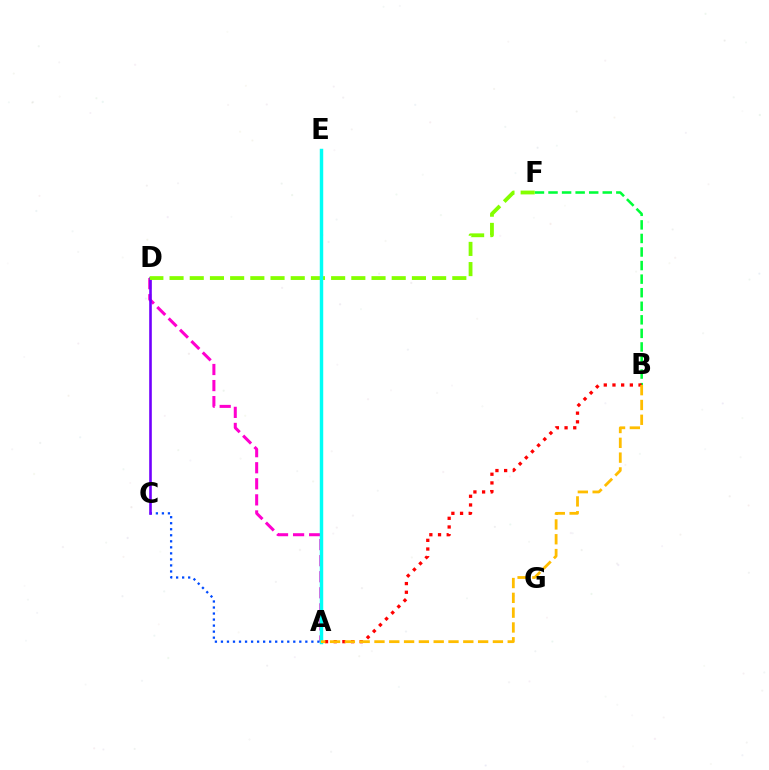{('B', 'F'): [{'color': '#00ff39', 'line_style': 'dashed', 'thickness': 1.84}], ('A', 'D'): [{'color': '#ff00cf', 'line_style': 'dashed', 'thickness': 2.18}], ('A', 'C'): [{'color': '#004bff', 'line_style': 'dotted', 'thickness': 1.64}], ('C', 'D'): [{'color': '#7200ff', 'line_style': 'solid', 'thickness': 1.88}], ('D', 'F'): [{'color': '#84ff00', 'line_style': 'dashed', 'thickness': 2.74}], ('A', 'E'): [{'color': '#00fff6', 'line_style': 'solid', 'thickness': 2.48}], ('A', 'B'): [{'color': '#ff0000', 'line_style': 'dotted', 'thickness': 2.36}, {'color': '#ffbd00', 'line_style': 'dashed', 'thickness': 2.01}]}